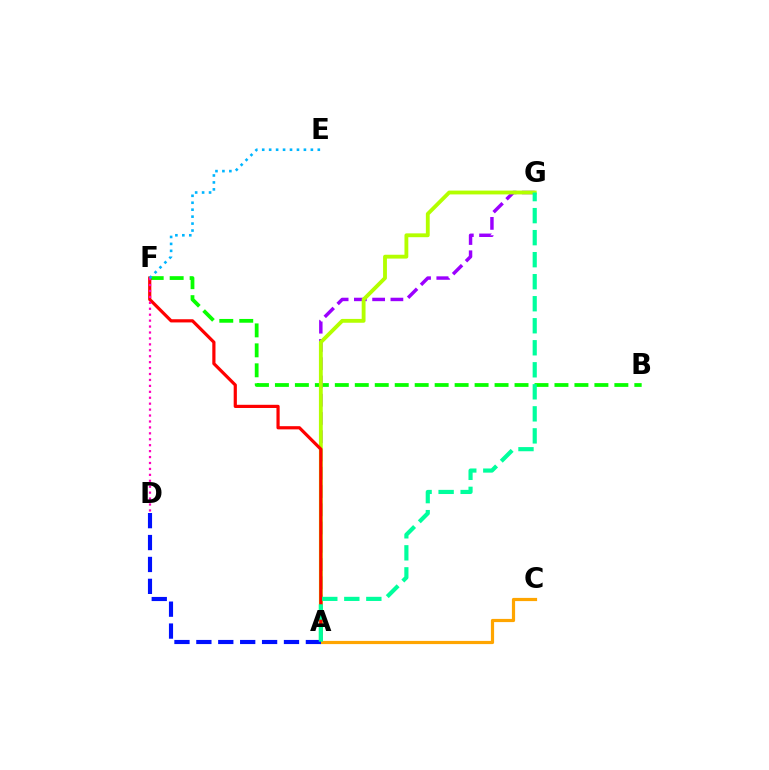{('B', 'F'): [{'color': '#08ff00', 'line_style': 'dashed', 'thickness': 2.71}], ('A', 'G'): [{'color': '#9b00ff', 'line_style': 'dashed', 'thickness': 2.48}, {'color': '#b3ff00', 'line_style': 'solid', 'thickness': 2.76}, {'color': '#00ff9d', 'line_style': 'dashed', 'thickness': 2.99}], ('A', 'F'): [{'color': '#ff0000', 'line_style': 'solid', 'thickness': 2.3}], ('A', 'C'): [{'color': '#ffa500', 'line_style': 'solid', 'thickness': 2.3}], ('D', 'F'): [{'color': '#ff00bd', 'line_style': 'dotted', 'thickness': 1.61}], ('A', 'D'): [{'color': '#0010ff', 'line_style': 'dashed', 'thickness': 2.98}], ('E', 'F'): [{'color': '#00b5ff', 'line_style': 'dotted', 'thickness': 1.89}]}